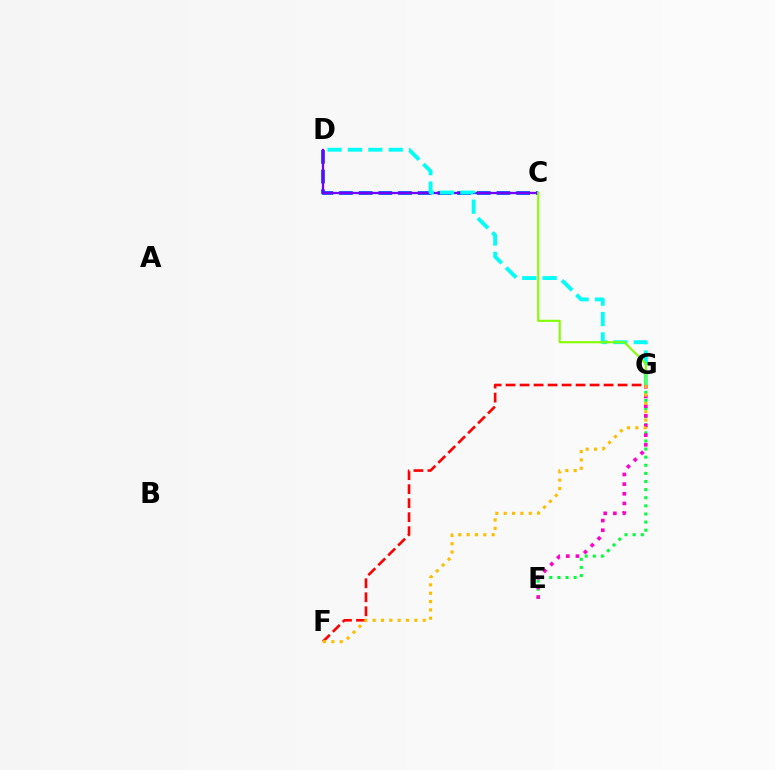{('C', 'D'): [{'color': '#004bff', 'line_style': 'dashed', 'thickness': 2.67}, {'color': '#7200ff', 'line_style': 'solid', 'thickness': 1.64}], ('D', 'G'): [{'color': '#00fff6', 'line_style': 'dashed', 'thickness': 2.77}], ('C', 'G'): [{'color': '#84ff00', 'line_style': 'solid', 'thickness': 1.52}], ('F', 'G'): [{'color': '#ff0000', 'line_style': 'dashed', 'thickness': 1.9}, {'color': '#ffbd00', 'line_style': 'dotted', 'thickness': 2.27}], ('E', 'G'): [{'color': '#00ff39', 'line_style': 'dotted', 'thickness': 2.2}, {'color': '#ff00cf', 'line_style': 'dotted', 'thickness': 2.62}]}